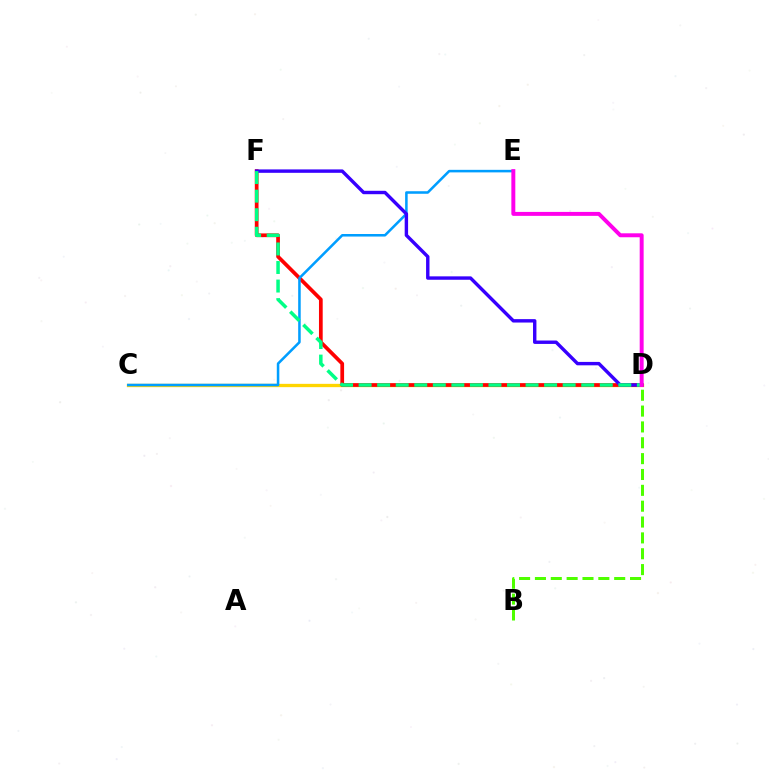{('C', 'D'): [{'color': '#ffd500', 'line_style': 'solid', 'thickness': 2.38}], ('B', 'D'): [{'color': '#4fff00', 'line_style': 'dashed', 'thickness': 2.15}], ('D', 'F'): [{'color': '#ff0000', 'line_style': 'solid', 'thickness': 2.68}, {'color': '#3700ff', 'line_style': 'solid', 'thickness': 2.46}, {'color': '#00ff86', 'line_style': 'dashed', 'thickness': 2.52}], ('C', 'E'): [{'color': '#009eff', 'line_style': 'solid', 'thickness': 1.83}], ('D', 'E'): [{'color': '#ff00ed', 'line_style': 'solid', 'thickness': 2.84}]}